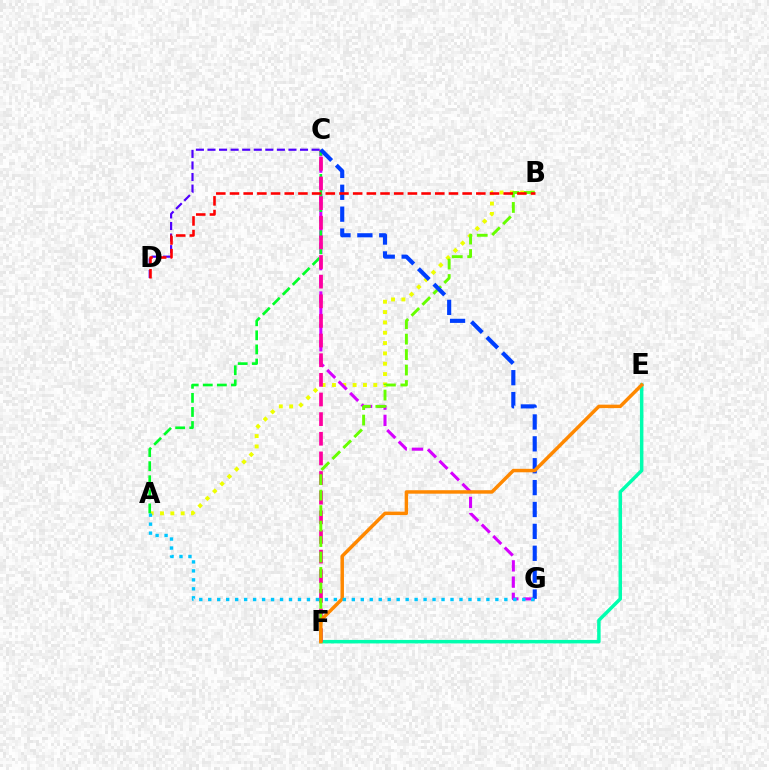{('A', 'B'): [{'color': '#eeff00', 'line_style': 'dotted', 'thickness': 2.81}], ('C', 'G'): [{'color': '#d600ff', 'line_style': 'dashed', 'thickness': 2.21}, {'color': '#003fff', 'line_style': 'dashed', 'thickness': 2.97}], ('A', 'C'): [{'color': '#00ff27', 'line_style': 'dashed', 'thickness': 1.91}], ('C', 'D'): [{'color': '#4f00ff', 'line_style': 'dashed', 'thickness': 1.57}], ('E', 'F'): [{'color': '#00ffaf', 'line_style': 'solid', 'thickness': 2.5}, {'color': '#ff8800', 'line_style': 'solid', 'thickness': 2.5}], ('C', 'F'): [{'color': '#ff00a0', 'line_style': 'dashed', 'thickness': 2.67}], ('B', 'F'): [{'color': '#66ff00', 'line_style': 'dashed', 'thickness': 2.1}], ('B', 'D'): [{'color': '#ff0000', 'line_style': 'dashed', 'thickness': 1.86}], ('A', 'G'): [{'color': '#00c7ff', 'line_style': 'dotted', 'thickness': 2.44}]}